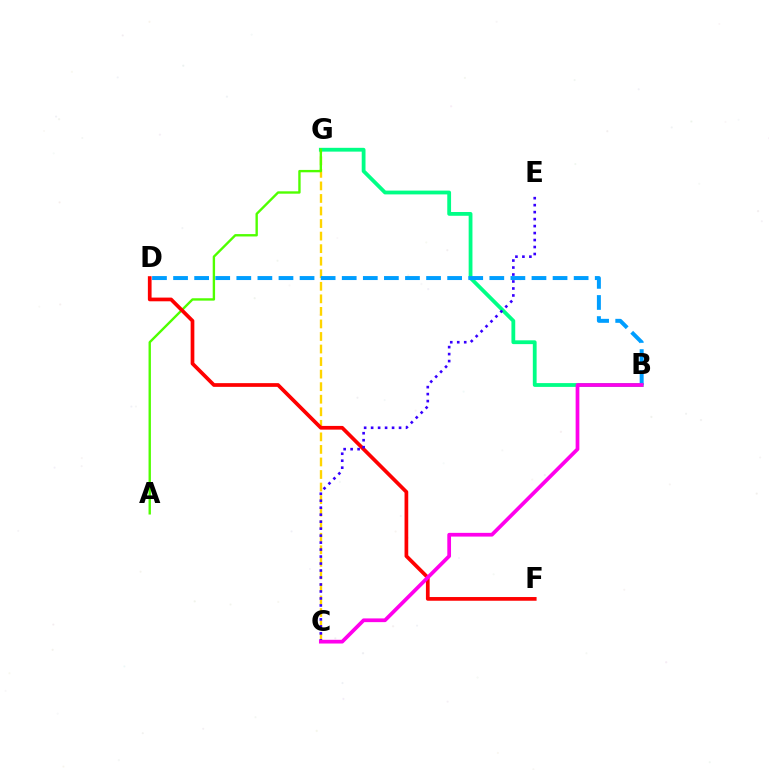{('C', 'G'): [{'color': '#ffd500', 'line_style': 'dashed', 'thickness': 1.7}], ('B', 'G'): [{'color': '#00ff86', 'line_style': 'solid', 'thickness': 2.73}], ('A', 'G'): [{'color': '#4fff00', 'line_style': 'solid', 'thickness': 1.71}], ('D', 'F'): [{'color': '#ff0000', 'line_style': 'solid', 'thickness': 2.67}], ('C', 'E'): [{'color': '#3700ff', 'line_style': 'dotted', 'thickness': 1.9}], ('B', 'D'): [{'color': '#009eff', 'line_style': 'dashed', 'thickness': 2.86}], ('B', 'C'): [{'color': '#ff00ed', 'line_style': 'solid', 'thickness': 2.68}]}